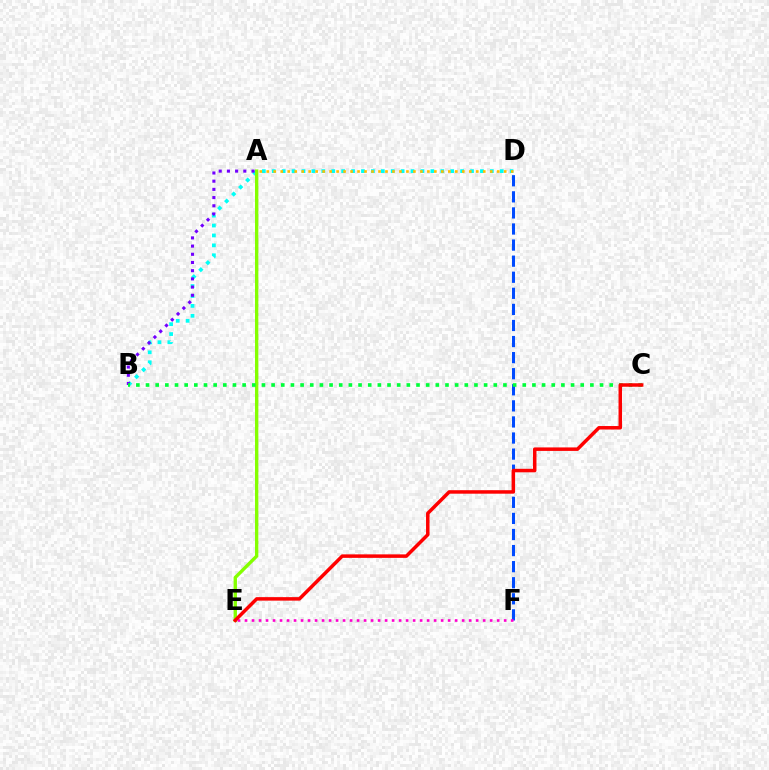{('B', 'D'): [{'color': '#00fff6', 'line_style': 'dotted', 'thickness': 2.69}], ('D', 'F'): [{'color': '#004bff', 'line_style': 'dashed', 'thickness': 2.18}], ('A', 'D'): [{'color': '#ffbd00', 'line_style': 'dotted', 'thickness': 1.9}], ('E', 'F'): [{'color': '#ff00cf', 'line_style': 'dotted', 'thickness': 1.9}], ('A', 'E'): [{'color': '#84ff00', 'line_style': 'solid', 'thickness': 2.42}], ('A', 'B'): [{'color': '#7200ff', 'line_style': 'dotted', 'thickness': 2.23}], ('B', 'C'): [{'color': '#00ff39', 'line_style': 'dotted', 'thickness': 2.62}], ('C', 'E'): [{'color': '#ff0000', 'line_style': 'solid', 'thickness': 2.52}]}